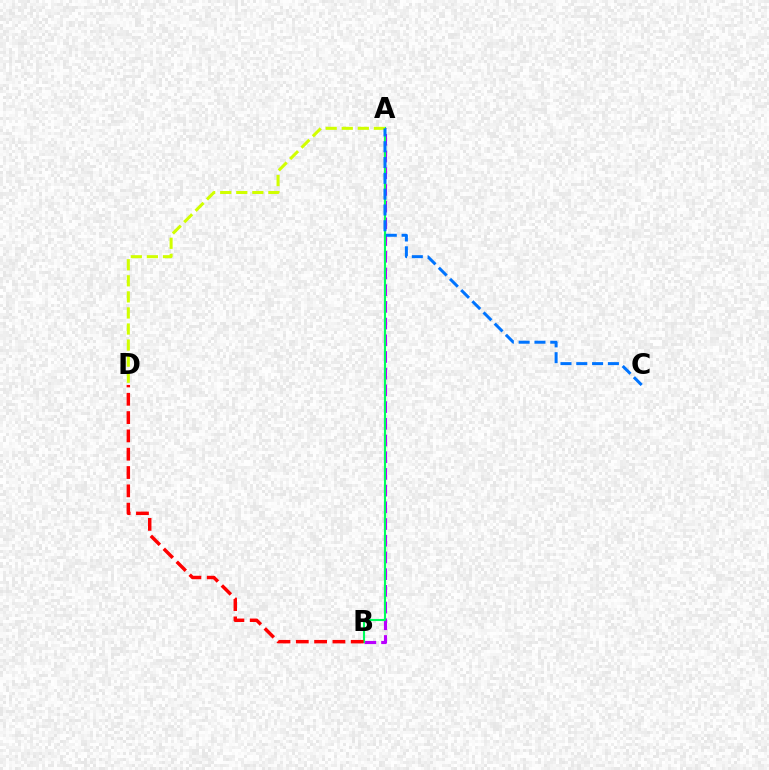{('A', 'B'): [{'color': '#b900ff', 'line_style': 'dashed', 'thickness': 2.27}, {'color': '#00ff5c', 'line_style': 'solid', 'thickness': 1.52}], ('B', 'D'): [{'color': '#ff0000', 'line_style': 'dashed', 'thickness': 2.49}], ('A', 'D'): [{'color': '#d1ff00', 'line_style': 'dashed', 'thickness': 2.18}], ('A', 'C'): [{'color': '#0074ff', 'line_style': 'dashed', 'thickness': 2.15}]}